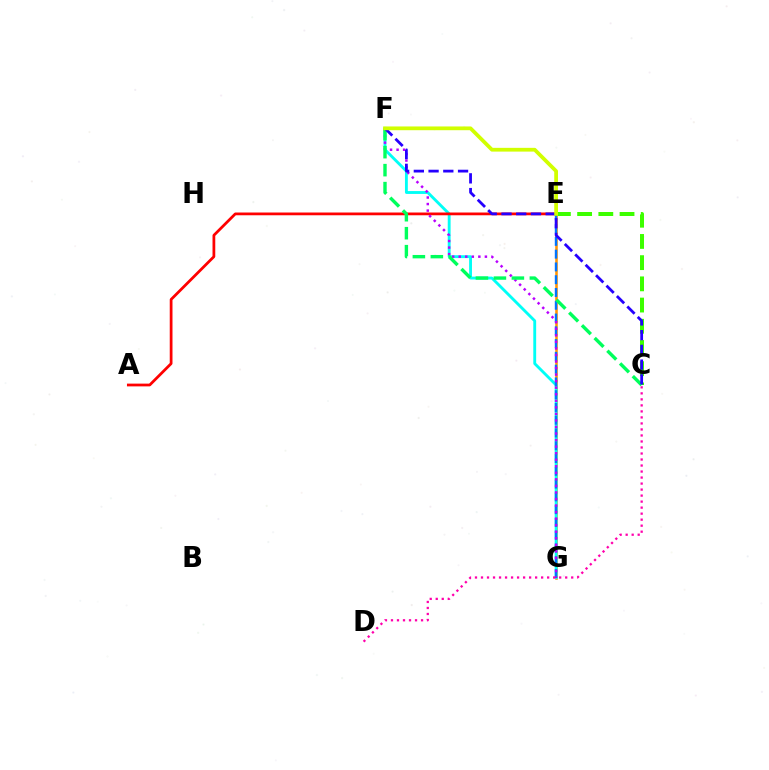{('E', 'G'): [{'color': '#ff9400', 'line_style': 'solid', 'thickness': 1.84}, {'color': '#0074ff', 'line_style': 'dashed', 'thickness': 1.74}], ('F', 'G'): [{'color': '#00fff6', 'line_style': 'solid', 'thickness': 2.06}, {'color': '#b900ff', 'line_style': 'dotted', 'thickness': 1.78}], ('A', 'E'): [{'color': '#ff0000', 'line_style': 'solid', 'thickness': 1.98}], ('C', 'E'): [{'color': '#3dff00', 'line_style': 'dashed', 'thickness': 2.88}], ('C', 'F'): [{'color': '#00ff5c', 'line_style': 'dashed', 'thickness': 2.44}, {'color': '#2500ff', 'line_style': 'dashed', 'thickness': 2.0}], ('C', 'D'): [{'color': '#ff00ac', 'line_style': 'dotted', 'thickness': 1.63}], ('E', 'F'): [{'color': '#d1ff00', 'line_style': 'solid', 'thickness': 2.7}]}